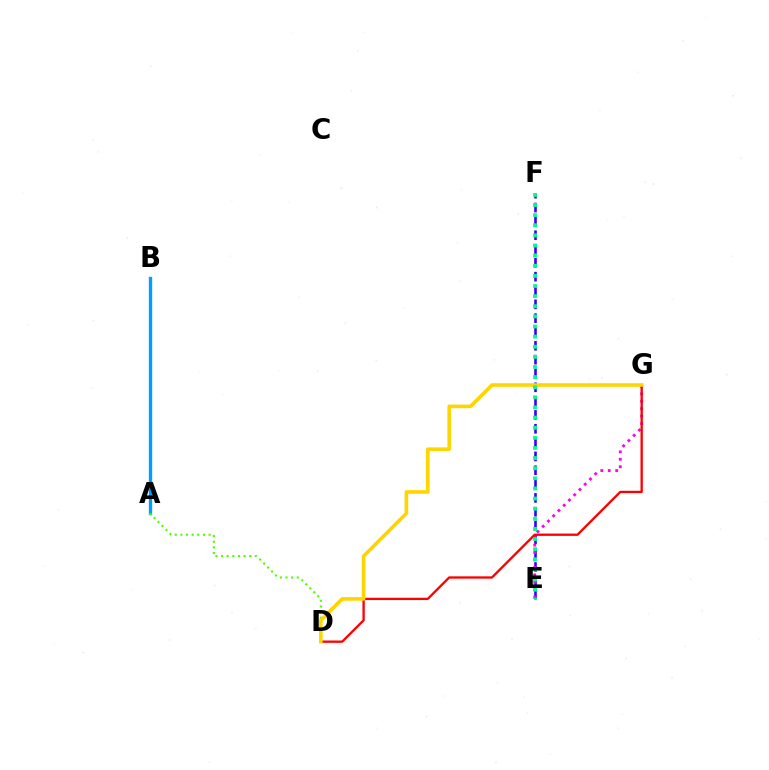{('E', 'F'): [{'color': '#3700ff', 'line_style': 'dashed', 'thickness': 1.88}, {'color': '#00ff86', 'line_style': 'dotted', 'thickness': 2.75}], ('E', 'G'): [{'color': '#ff00ed', 'line_style': 'dotted', 'thickness': 2.02}], ('A', 'B'): [{'color': '#009eff', 'line_style': 'solid', 'thickness': 2.41}], ('A', 'D'): [{'color': '#4fff00', 'line_style': 'dotted', 'thickness': 1.53}], ('D', 'G'): [{'color': '#ff0000', 'line_style': 'solid', 'thickness': 1.67}, {'color': '#ffd500', 'line_style': 'solid', 'thickness': 2.59}]}